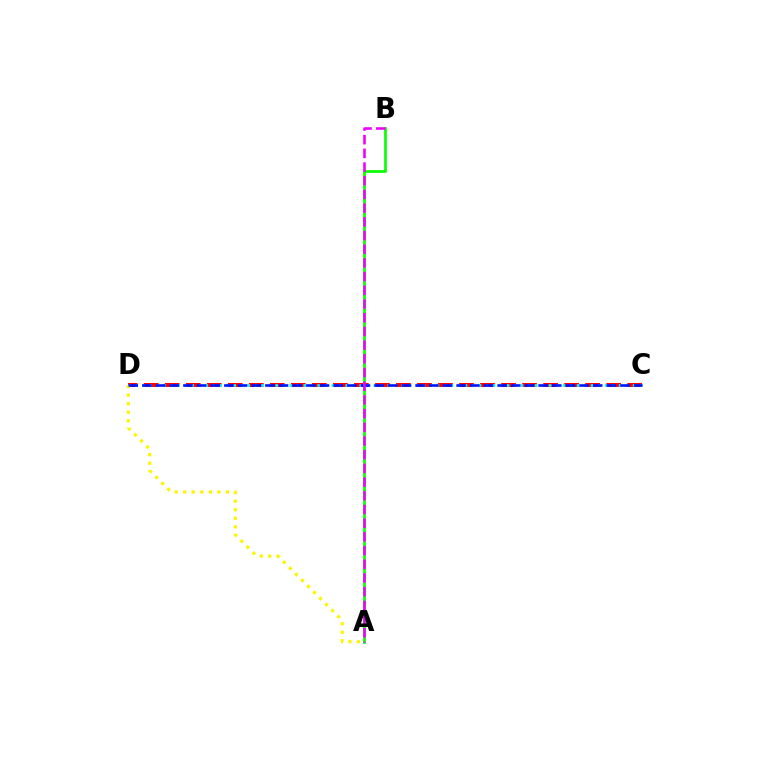{('C', 'D'): [{'color': '#ff0000', 'line_style': 'dashed', 'thickness': 2.86}, {'color': '#00fff6', 'line_style': 'dotted', 'thickness': 1.9}, {'color': '#0010ff', 'line_style': 'dashed', 'thickness': 1.86}], ('A', 'D'): [{'color': '#fcf500', 'line_style': 'dotted', 'thickness': 2.32}], ('A', 'B'): [{'color': '#08ff00', 'line_style': 'solid', 'thickness': 1.95}, {'color': '#ee00ff', 'line_style': 'dashed', 'thickness': 1.86}]}